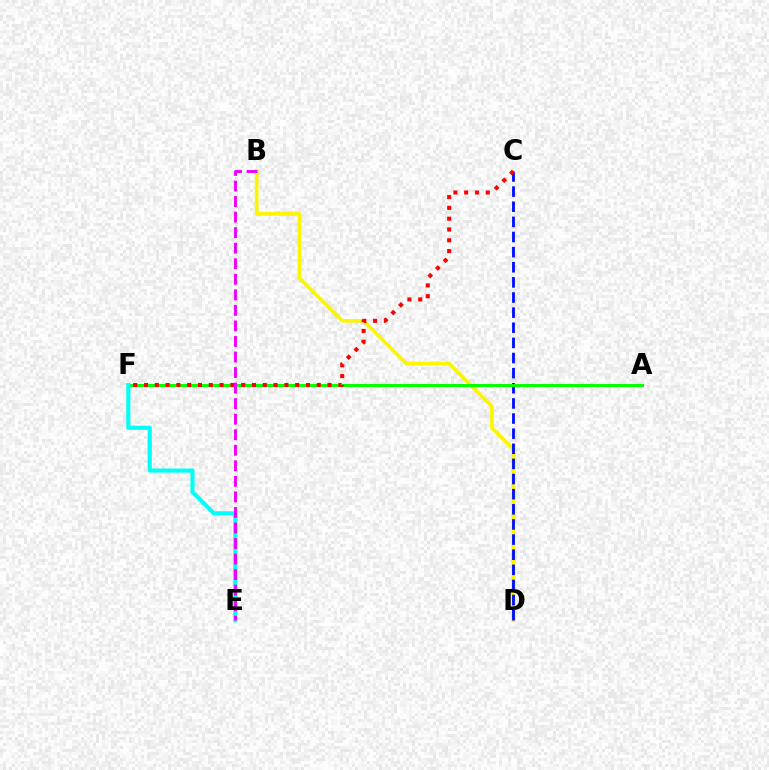{('B', 'D'): [{'color': '#fcf500', 'line_style': 'solid', 'thickness': 2.64}], ('C', 'D'): [{'color': '#0010ff', 'line_style': 'dashed', 'thickness': 2.06}], ('A', 'F'): [{'color': '#08ff00', 'line_style': 'solid', 'thickness': 2.19}], ('E', 'F'): [{'color': '#00fff6', 'line_style': 'solid', 'thickness': 2.97}], ('C', 'F'): [{'color': '#ff0000', 'line_style': 'dotted', 'thickness': 2.93}], ('B', 'E'): [{'color': '#ee00ff', 'line_style': 'dashed', 'thickness': 2.11}]}